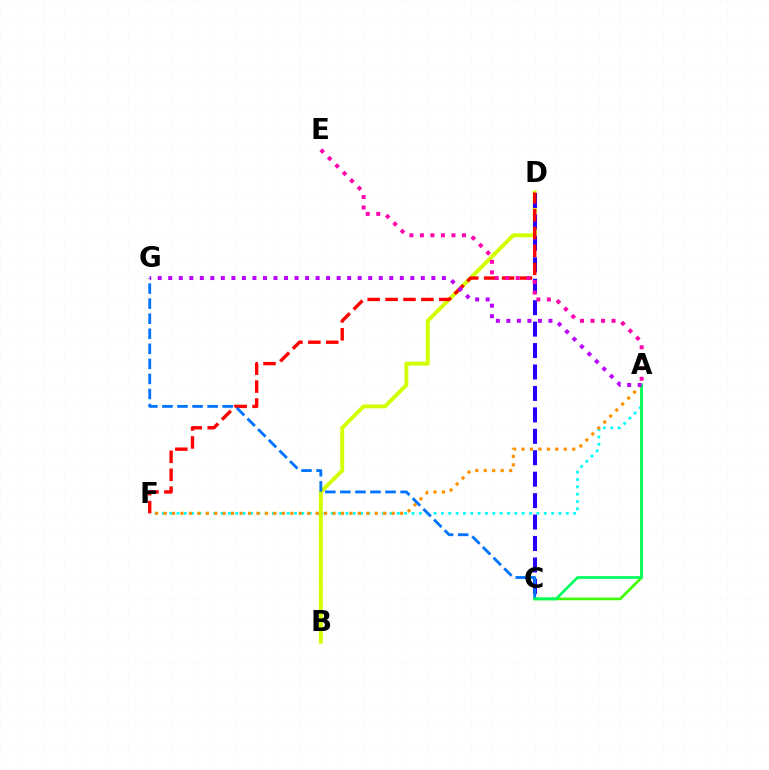{('A', 'F'): [{'color': '#00fff6', 'line_style': 'dotted', 'thickness': 2.0}, {'color': '#ff9400', 'line_style': 'dotted', 'thickness': 2.3}], ('B', 'D'): [{'color': '#d1ff00', 'line_style': 'solid', 'thickness': 2.82}], ('A', 'C'): [{'color': '#3dff00', 'line_style': 'solid', 'thickness': 1.93}, {'color': '#00ff5c', 'line_style': 'solid', 'thickness': 1.96}], ('C', 'D'): [{'color': '#2500ff', 'line_style': 'dashed', 'thickness': 2.91}], ('D', 'F'): [{'color': '#ff0000', 'line_style': 'dashed', 'thickness': 2.43}], ('A', 'E'): [{'color': '#ff00ac', 'line_style': 'dotted', 'thickness': 2.85}], ('C', 'G'): [{'color': '#0074ff', 'line_style': 'dashed', 'thickness': 2.05}], ('A', 'G'): [{'color': '#b900ff', 'line_style': 'dotted', 'thickness': 2.86}]}